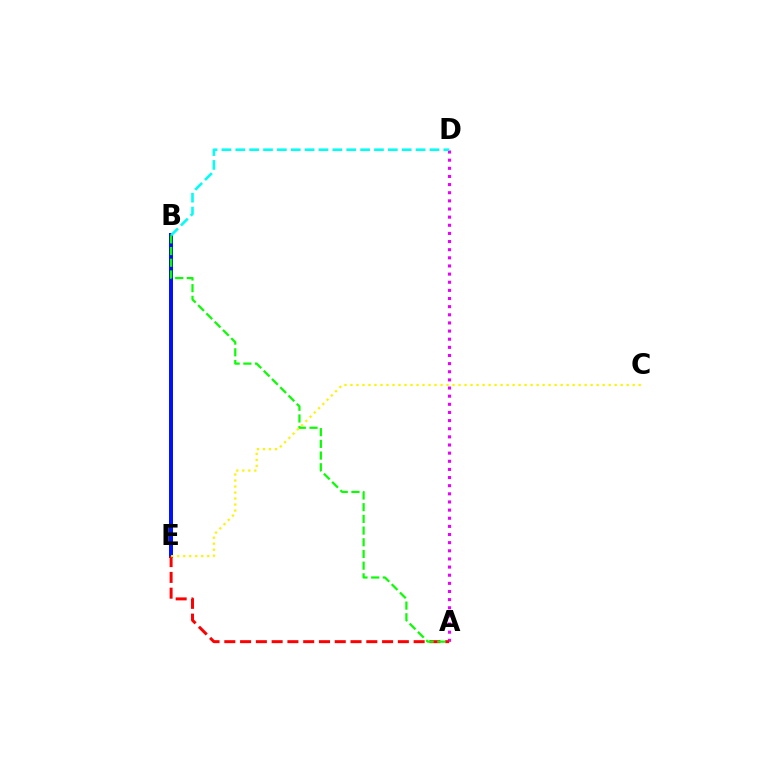{('B', 'E'): [{'color': '#0010ff', 'line_style': 'solid', 'thickness': 2.86}], ('A', 'D'): [{'color': '#ee00ff', 'line_style': 'dotted', 'thickness': 2.21}], ('A', 'E'): [{'color': '#ff0000', 'line_style': 'dashed', 'thickness': 2.14}], ('A', 'B'): [{'color': '#08ff00', 'line_style': 'dashed', 'thickness': 1.59}], ('C', 'E'): [{'color': '#fcf500', 'line_style': 'dotted', 'thickness': 1.63}], ('B', 'D'): [{'color': '#00fff6', 'line_style': 'dashed', 'thickness': 1.88}]}